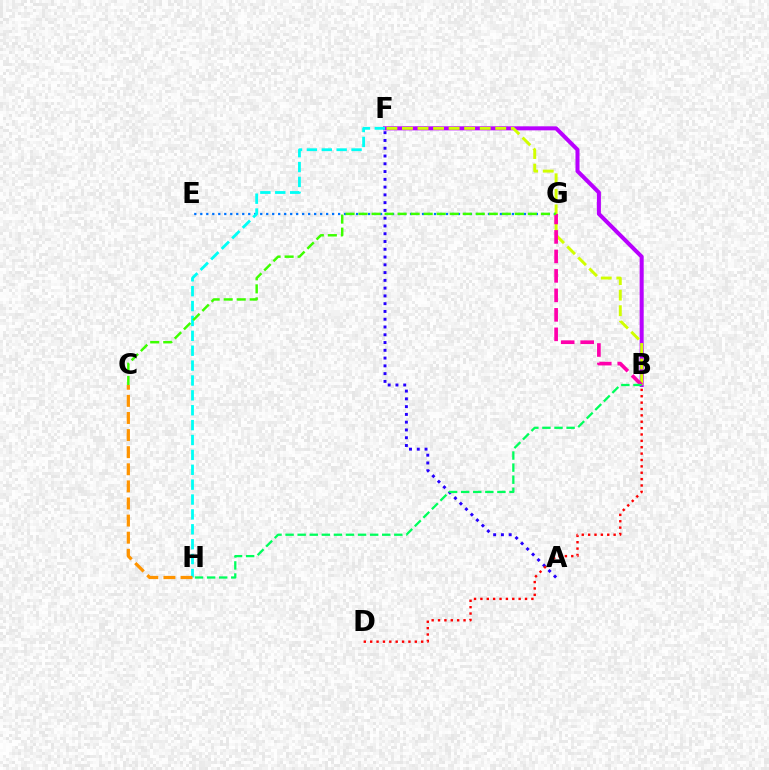{('A', 'F'): [{'color': '#2500ff', 'line_style': 'dotted', 'thickness': 2.11}], ('E', 'G'): [{'color': '#0074ff', 'line_style': 'dotted', 'thickness': 1.63}], ('B', 'F'): [{'color': '#b900ff', 'line_style': 'solid', 'thickness': 2.9}, {'color': '#d1ff00', 'line_style': 'dashed', 'thickness': 2.11}], ('F', 'H'): [{'color': '#00fff6', 'line_style': 'dashed', 'thickness': 2.02}], ('B', 'G'): [{'color': '#ff00ac', 'line_style': 'dashed', 'thickness': 2.65}], ('B', 'D'): [{'color': '#ff0000', 'line_style': 'dotted', 'thickness': 1.73}], ('C', 'H'): [{'color': '#ff9400', 'line_style': 'dashed', 'thickness': 2.32}], ('C', 'G'): [{'color': '#3dff00', 'line_style': 'dashed', 'thickness': 1.77}], ('B', 'H'): [{'color': '#00ff5c', 'line_style': 'dashed', 'thickness': 1.64}]}